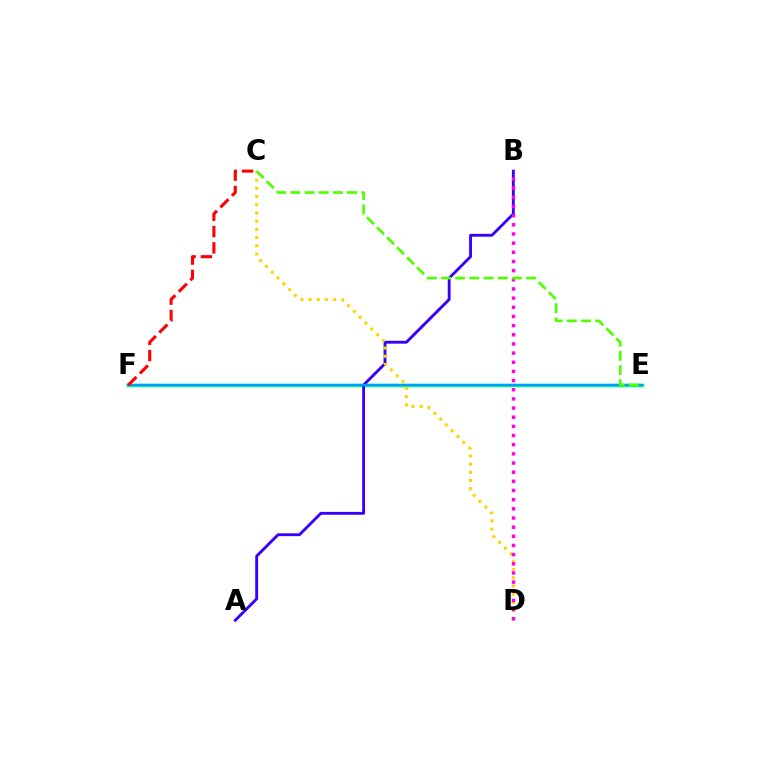{('E', 'F'): [{'color': '#00ff86', 'line_style': 'solid', 'thickness': 2.49}, {'color': '#009eff', 'line_style': 'solid', 'thickness': 1.69}], ('A', 'B'): [{'color': '#3700ff', 'line_style': 'solid', 'thickness': 2.06}], ('C', 'D'): [{'color': '#ffd500', 'line_style': 'dotted', 'thickness': 2.23}], ('B', 'D'): [{'color': '#ff00ed', 'line_style': 'dotted', 'thickness': 2.49}], ('C', 'E'): [{'color': '#4fff00', 'line_style': 'dashed', 'thickness': 1.93}], ('C', 'F'): [{'color': '#ff0000', 'line_style': 'dashed', 'thickness': 2.22}]}